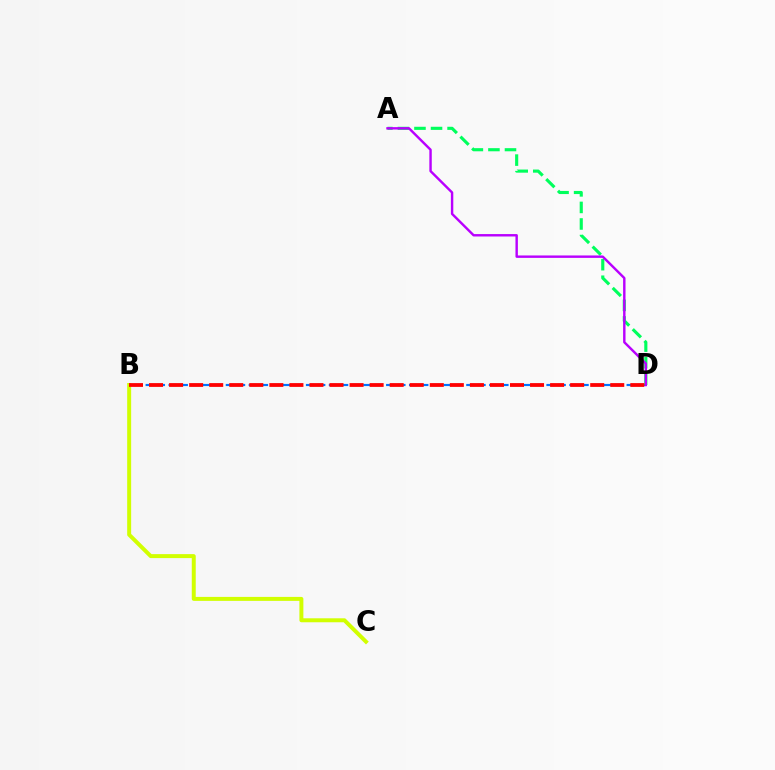{('B', 'D'): [{'color': '#0074ff', 'line_style': 'dashed', 'thickness': 1.56}, {'color': '#ff0000', 'line_style': 'dashed', 'thickness': 2.72}], ('A', 'D'): [{'color': '#00ff5c', 'line_style': 'dashed', 'thickness': 2.25}, {'color': '#b900ff', 'line_style': 'solid', 'thickness': 1.74}], ('B', 'C'): [{'color': '#d1ff00', 'line_style': 'solid', 'thickness': 2.85}]}